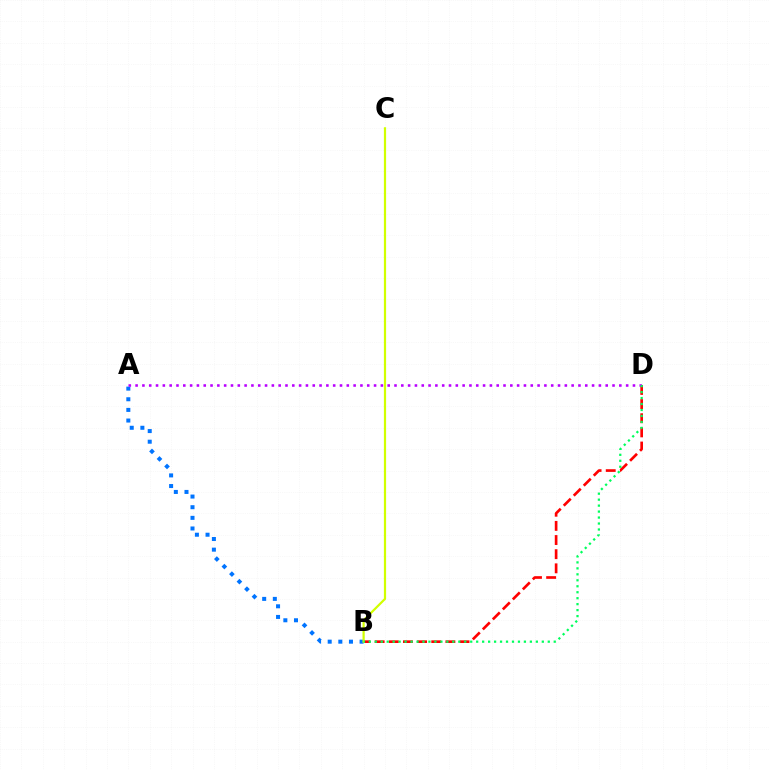{('A', 'B'): [{'color': '#0074ff', 'line_style': 'dotted', 'thickness': 2.89}], ('B', 'D'): [{'color': '#ff0000', 'line_style': 'dashed', 'thickness': 1.92}, {'color': '#00ff5c', 'line_style': 'dotted', 'thickness': 1.62}], ('A', 'D'): [{'color': '#b900ff', 'line_style': 'dotted', 'thickness': 1.85}], ('B', 'C'): [{'color': '#d1ff00', 'line_style': 'solid', 'thickness': 1.59}]}